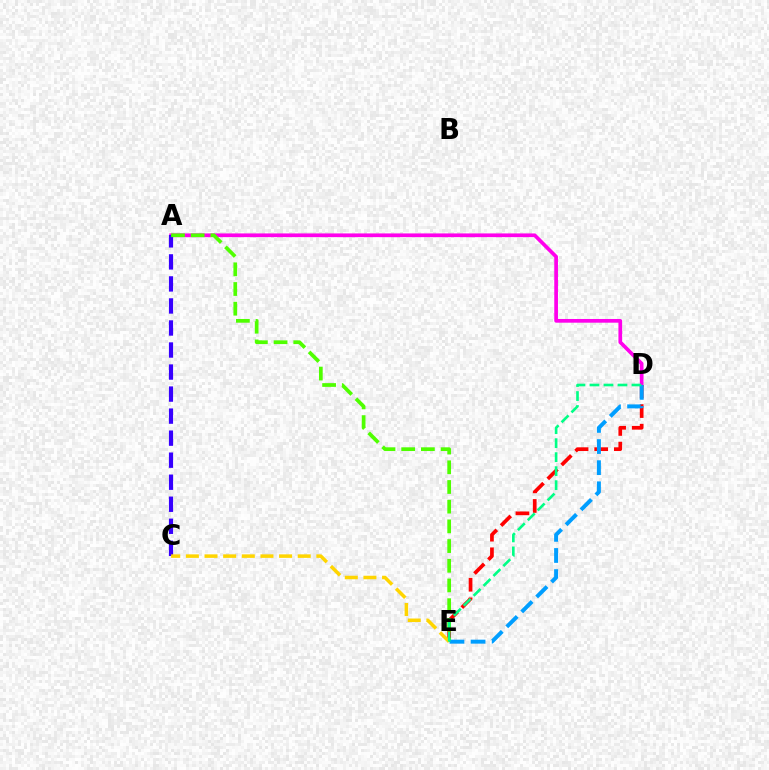{('A', 'D'): [{'color': '#ff00ed', 'line_style': 'solid', 'thickness': 2.66}], ('D', 'E'): [{'color': '#ff0000', 'line_style': 'dashed', 'thickness': 2.67}, {'color': '#009eff', 'line_style': 'dashed', 'thickness': 2.87}, {'color': '#00ff86', 'line_style': 'dashed', 'thickness': 1.9}], ('A', 'C'): [{'color': '#3700ff', 'line_style': 'dashed', 'thickness': 2.99}], ('A', 'E'): [{'color': '#4fff00', 'line_style': 'dashed', 'thickness': 2.68}], ('C', 'E'): [{'color': '#ffd500', 'line_style': 'dashed', 'thickness': 2.53}]}